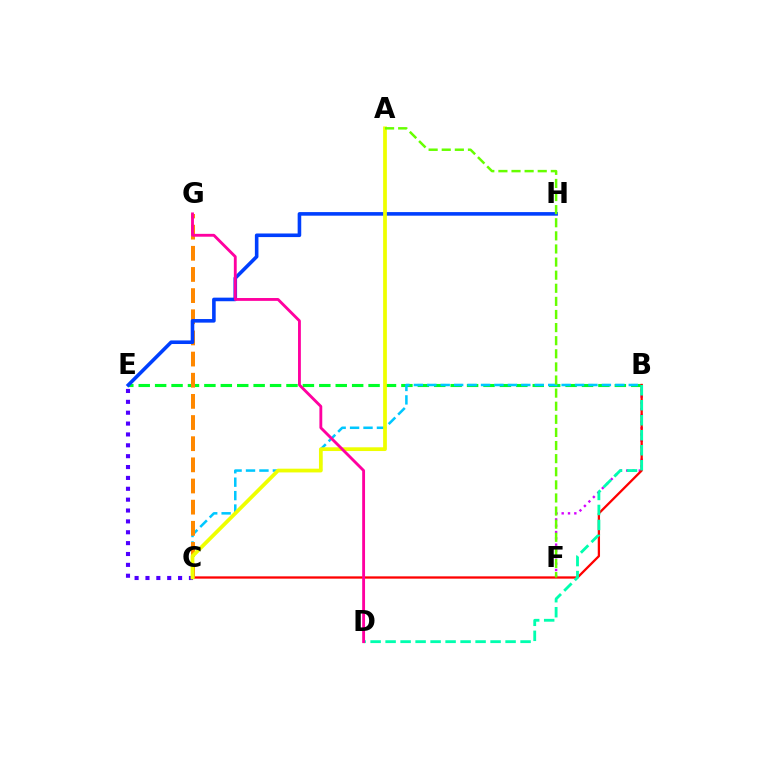{('B', 'E'): [{'color': '#00ff27', 'line_style': 'dashed', 'thickness': 2.23}], ('B', 'F'): [{'color': '#d600ff', 'line_style': 'dotted', 'thickness': 1.72}], ('B', 'C'): [{'color': '#00c7ff', 'line_style': 'dashed', 'thickness': 1.82}, {'color': '#ff0000', 'line_style': 'solid', 'thickness': 1.65}], ('C', 'G'): [{'color': '#ff8800', 'line_style': 'dashed', 'thickness': 2.87}], ('C', 'E'): [{'color': '#4f00ff', 'line_style': 'dotted', 'thickness': 2.95}], ('B', 'D'): [{'color': '#00ffaf', 'line_style': 'dashed', 'thickness': 2.04}], ('E', 'H'): [{'color': '#003fff', 'line_style': 'solid', 'thickness': 2.59}], ('A', 'C'): [{'color': '#eeff00', 'line_style': 'solid', 'thickness': 2.7}], ('A', 'F'): [{'color': '#66ff00', 'line_style': 'dashed', 'thickness': 1.78}], ('D', 'G'): [{'color': '#ff00a0', 'line_style': 'solid', 'thickness': 2.05}]}